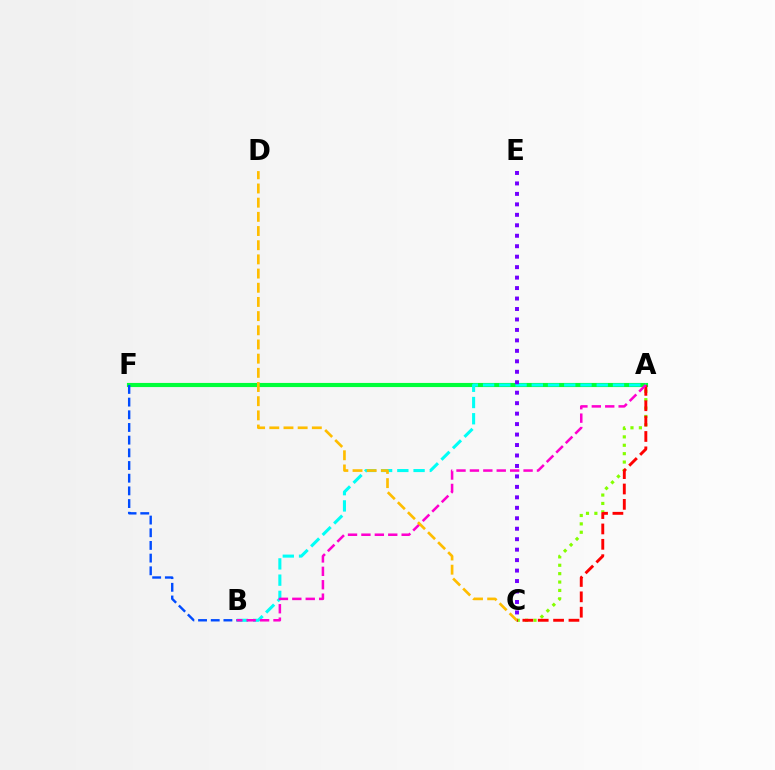{('A', 'C'): [{'color': '#84ff00', 'line_style': 'dotted', 'thickness': 2.28}, {'color': '#ff0000', 'line_style': 'dashed', 'thickness': 2.09}], ('A', 'F'): [{'color': '#00ff39', 'line_style': 'solid', 'thickness': 2.97}], ('A', 'B'): [{'color': '#00fff6', 'line_style': 'dashed', 'thickness': 2.21}, {'color': '#ff00cf', 'line_style': 'dashed', 'thickness': 1.82}], ('C', 'E'): [{'color': '#7200ff', 'line_style': 'dotted', 'thickness': 2.84}], ('B', 'F'): [{'color': '#004bff', 'line_style': 'dashed', 'thickness': 1.72}], ('C', 'D'): [{'color': '#ffbd00', 'line_style': 'dashed', 'thickness': 1.93}]}